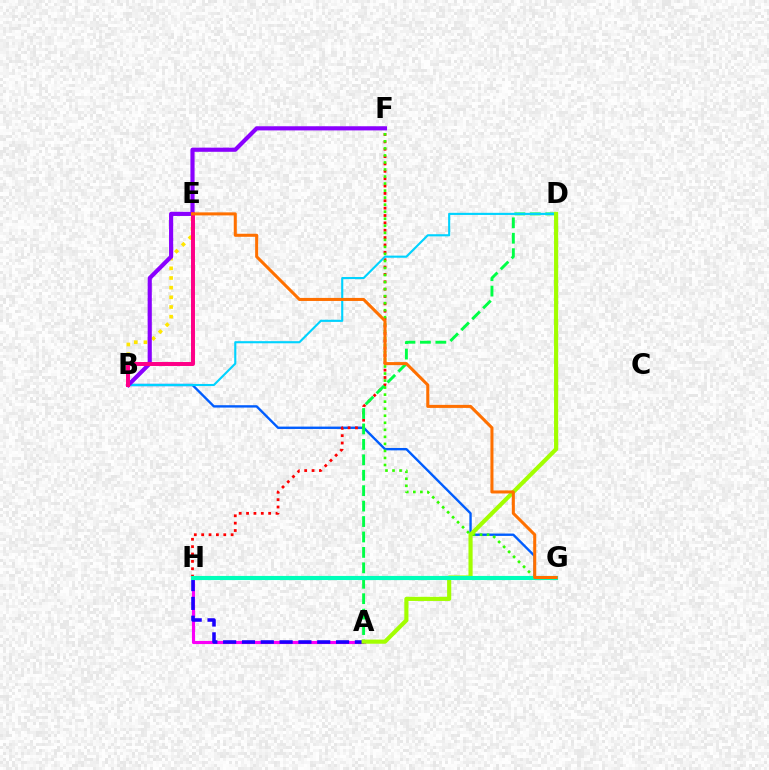{('B', 'G'): [{'color': '#005dff', 'line_style': 'solid', 'thickness': 1.71}], ('A', 'H'): [{'color': '#fa00f9', 'line_style': 'solid', 'thickness': 2.25}, {'color': '#1900ff', 'line_style': 'dashed', 'thickness': 2.56}], ('B', 'E'): [{'color': '#ffe600', 'line_style': 'dotted', 'thickness': 2.63}, {'color': '#ff0088', 'line_style': 'solid', 'thickness': 2.86}], ('F', 'H'): [{'color': '#ff0000', 'line_style': 'dotted', 'thickness': 2.0}], ('F', 'G'): [{'color': '#31ff00', 'line_style': 'dotted', 'thickness': 1.91}], ('A', 'D'): [{'color': '#00ff45', 'line_style': 'dashed', 'thickness': 2.1}, {'color': '#a2ff00', 'line_style': 'solid', 'thickness': 2.98}], ('B', 'D'): [{'color': '#00d3ff', 'line_style': 'solid', 'thickness': 1.53}], ('B', 'F'): [{'color': '#8a00ff', 'line_style': 'solid', 'thickness': 2.99}], ('G', 'H'): [{'color': '#00ffbb', 'line_style': 'solid', 'thickness': 2.97}], ('E', 'G'): [{'color': '#ff7000', 'line_style': 'solid', 'thickness': 2.19}]}